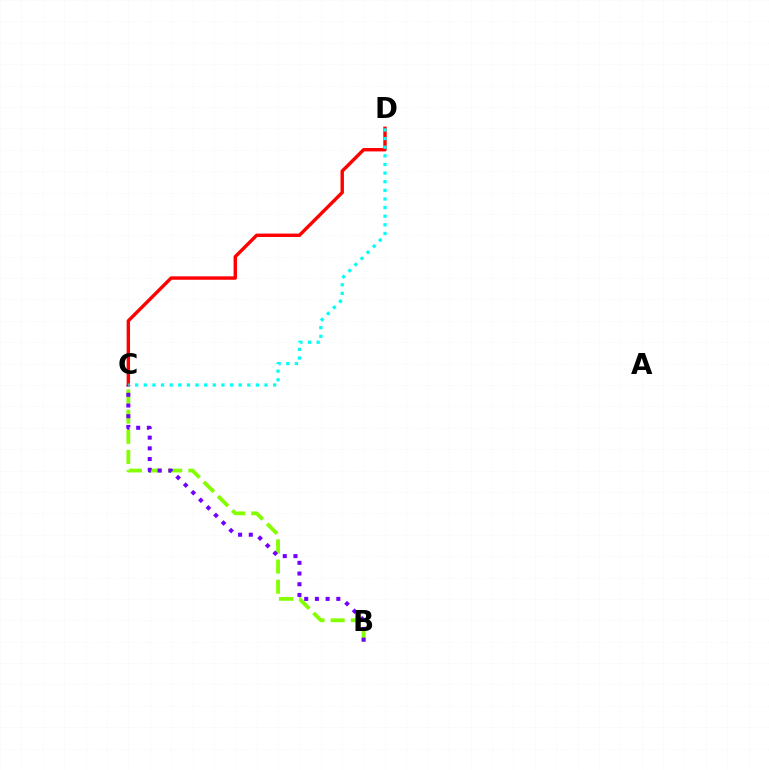{('B', 'C'): [{'color': '#84ff00', 'line_style': 'dashed', 'thickness': 2.74}, {'color': '#7200ff', 'line_style': 'dotted', 'thickness': 2.91}], ('C', 'D'): [{'color': '#ff0000', 'line_style': 'solid', 'thickness': 2.45}, {'color': '#00fff6', 'line_style': 'dotted', 'thickness': 2.34}]}